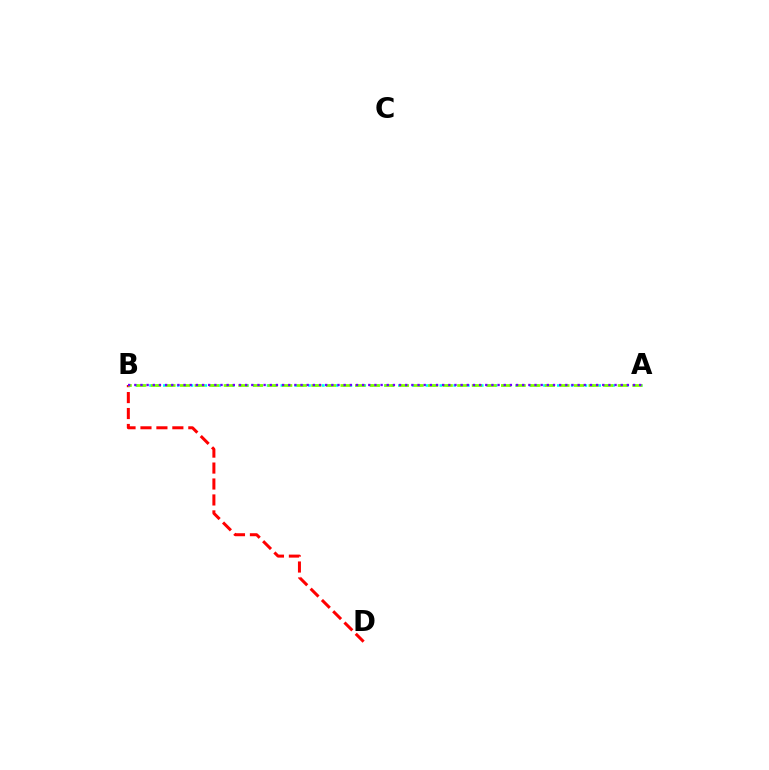{('B', 'D'): [{'color': '#ff0000', 'line_style': 'dashed', 'thickness': 2.17}], ('A', 'B'): [{'color': '#00fff6', 'line_style': 'dotted', 'thickness': 1.88}, {'color': '#84ff00', 'line_style': 'dashed', 'thickness': 1.98}, {'color': '#7200ff', 'line_style': 'dotted', 'thickness': 1.67}]}